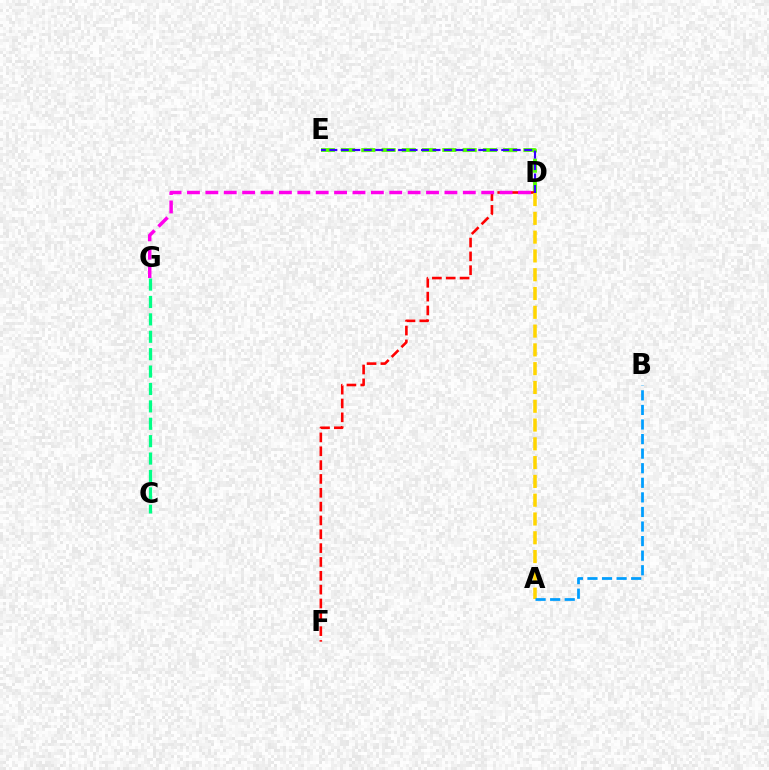{('D', 'E'): [{'color': '#4fff00', 'line_style': 'dashed', 'thickness': 2.75}, {'color': '#3700ff', 'line_style': 'dashed', 'thickness': 1.56}], ('D', 'F'): [{'color': '#ff0000', 'line_style': 'dashed', 'thickness': 1.88}], ('C', 'G'): [{'color': '#00ff86', 'line_style': 'dashed', 'thickness': 2.36}], ('A', 'D'): [{'color': '#ffd500', 'line_style': 'dashed', 'thickness': 2.55}], ('A', 'B'): [{'color': '#009eff', 'line_style': 'dashed', 'thickness': 1.98}], ('D', 'G'): [{'color': '#ff00ed', 'line_style': 'dashed', 'thickness': 2.5}]}